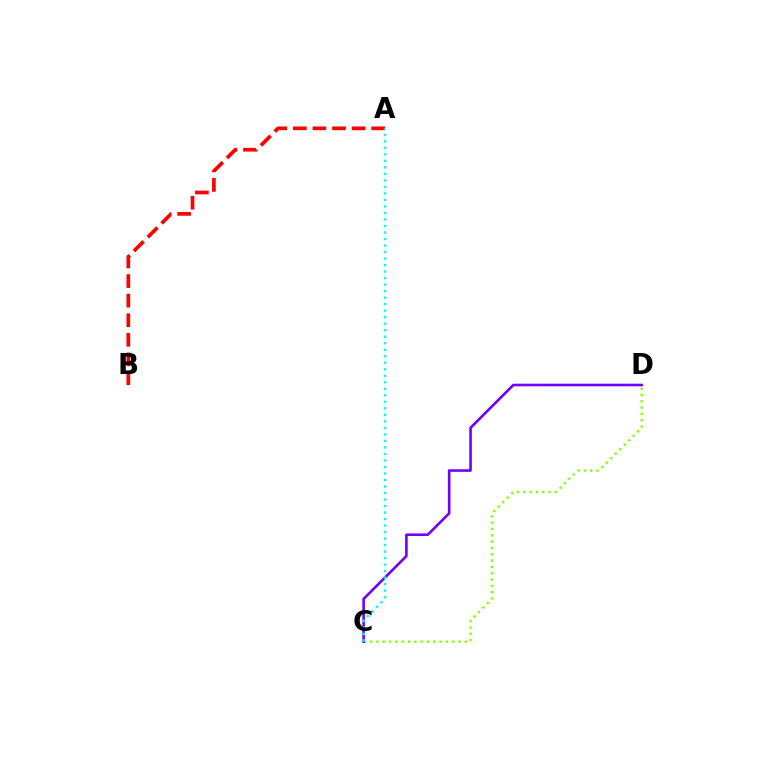{('A', 'B'): [{'color': '#ff0000', 'line_style': 'dashed', 'thickness': 2.66}], ('C', 'D'): [{'color': '#84ff00', 'line_style': 'dotted', 'thickness': 1.72}, {'color': '#7200ff', 'line_style': 'solid', 'thickness': 1.88}], ('A', 'C'): [{'color': '#00fff6', 'line_style': 'dotted', 'thickness': 1.77}]}